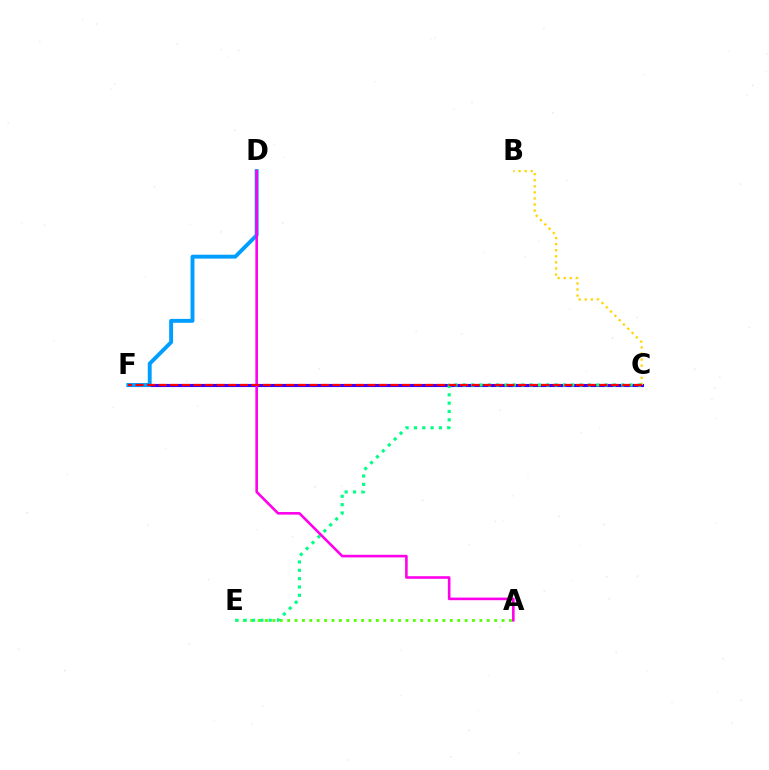{('C', 'F'): [{'color': '#3700ff', 'line_style': 'solid', 'thickness': 2.23}, {'color': '#ff0000', 'line_style': 'dashed', 'thickness': 1.57}], ('D', 'F'): [{'color': '#009eff', 'line_style': 'solid', 'thickness': 2.81}], ('A', 'E'): [{'color': '#4fff00', 'line_style': 'dotted', 'thickness': 2.01}], ('B', 'C'): [{'color': '#ffd500', 'line_style': 'dotted', 'thickness': 1.65}], ('C', 'E'): [{'color': '#00ff86', 'line_style': 'dotted', 'thickness': 2.27}], ('A', 'D'): [{'color': '#ff00ed', 'line_style': 'solid', 'thickness': 1.88}]}